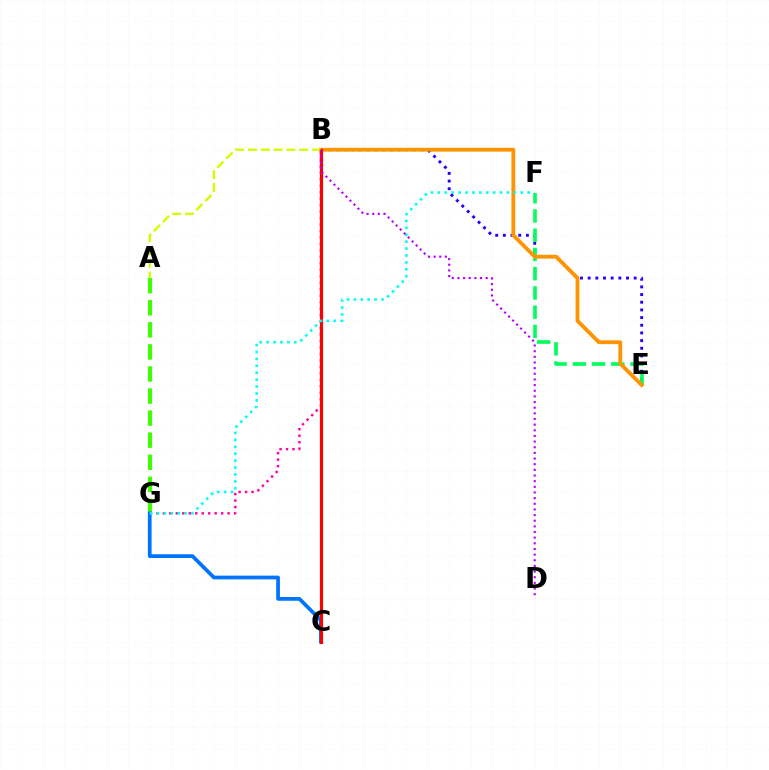{('B', 'E'): [{'color': '#2500ff', 'line_style': 'dotted', 'thickness': 2.08}, {'color': '#ff9400', 'line_style': 'solid', 'thickness': 2.75}], ('E', 'F'): [{'color': '#00ff5c', 'line_style': 'dashed', 'thickness': 2.61}], ('A', 'G'): [{'color': '#3dff00', 'line_style': 'dashed', 'thickness': 3.0}], ('C', 'G'): [{'color': '#0074ff', 'line_style': 'solid', 'thickness': 2.69}], ('B', 'G'): [{'color': '#ff00ac', 'line_style': 'dotted', 'thickness': 1.76}], ('B', 'C'): [{'color': '#ff0000', 'line_style': 'solid', 'thickness': 2.3}], ('A', 'B'): [{'color': '#d1ff00', 'line_style': 'dashed', 'thickness': 1.74}], ('F', 'G'): [{'color': '#00fff6', 'line_style': 'dotted', 'thickness': 1.88}], ('B', 'D'): [{'color': '#b900ff', 'line_style': 'dotted', 'thickness': 1.54}]}